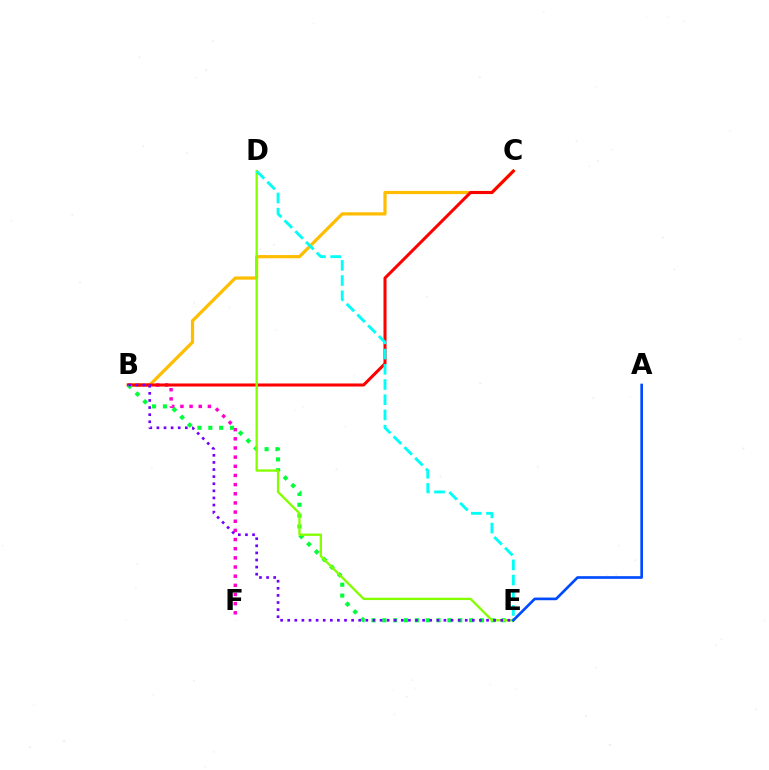{('B', 'F'): [{'color': '#ff00cf', 'line_style': 'dotted', 'thickness': 2.49}], ('B', 'C'): [{'color': '#ffbd00', 'line_style': 'solid', 'thickness': 2.31}, {'color': '#ff0000', 'line_style': 'solid', 'thickness': 2.19}], ('B', 'E'): [{'color': '#00ff39', 'line_style': 'dotted', 'thickness': 2.95}, {'color': '#7200ff', 'line_style': 'dotted', 'thickness': 1.93}], ('D', 'E'): [{'color': '#84ff00', 'line_style': 'solid', 'thickness': 1.68}, {'color': '#00fff6', 'line_style': 'dashed', 'thickness': 2.07}], ('A', 'E'): [{'color': '#004bff', 'line_style': 'solid', 'thickness': 1.92}]}